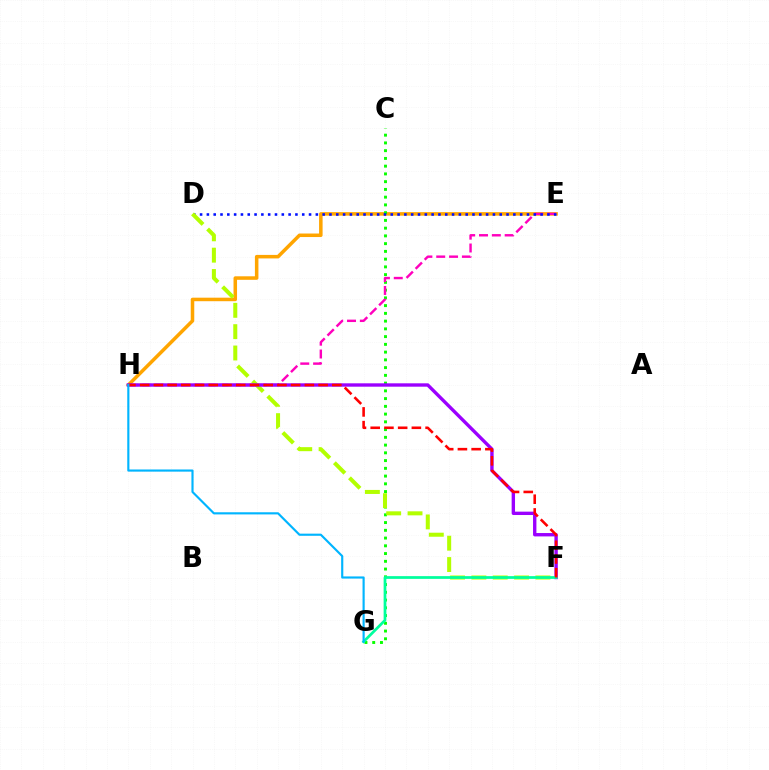{('E', 'H'): [{'color': '#ffa500', 'line_style': 'solid', 'thickness': 2.54}, {'color': '#ff00bd', 'line_style': 'dashed', 'thickness': 1.74}], ('C', 'G'): [{'color': '#08ff00', 'line_style': 'dotted', 'thickness': 2.11}], ('D', 'E'): [{'color': '#0010ff', 'line_style': 'dotted', 'thickness': 1.85}], ('D', 'F'): [{'color': '#b3ff00', 'line_style': 'dashed', 'thickness': 2.9}], ('F', 'H'): [{'color': '#9b00ff', 'line_style': 'solid', 'thickness': 2.43}, {'color': '#ff0000', 'line_style': 'dashed', 'thickness': 1.86}], ('F', 'G'): [{'color': '#00ff9d', 'line_style': 'solid', 'thickness': 1.97}], ('G', 'H'): [{'color': '#00b5ff', 'line_style': 'solid', 'thickness': 1.55}]}